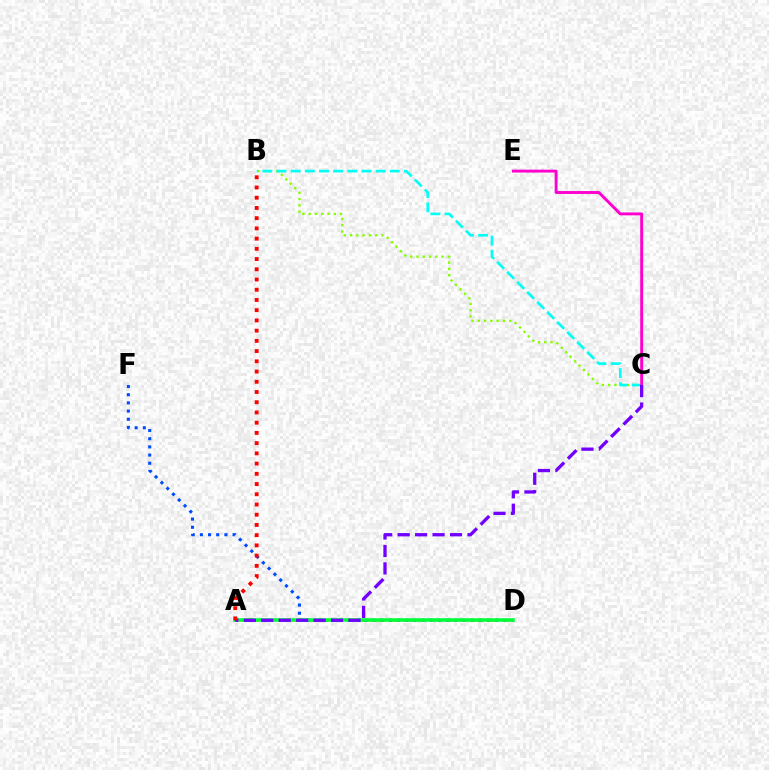{('B', 'C'): [{'color': '#84ff00', 'line_style': 'dotted', 'thickness': 1.71}, {'color': '#00fff6', 'line_style': 'dashed', 'thickness': 1.92}], ('A', 'D'): [{'color': '#ffbd00', 'line_style': 'dashed', 'thickness': 1.9}, {'color': '#00ff39', 'line_style': 'solid', 'thickness': 2.57}], ('D', 'F'): [{'color': '#004bff', 'line_style': 'dotted', 'thickness': 2.22}], ('C', 'E'): [{'color': '#ff00cf', 'line_style': 'solid', 'thickness': 2.1}], ('A', 'C'): [{'color': '#7200ff', 'line_style': 'dashed', 'thickness': 2.37}], ('A', 'B'): [{'color': '#ff0000', 'line_style': 'dotted', 'thickness': 2.78}]}